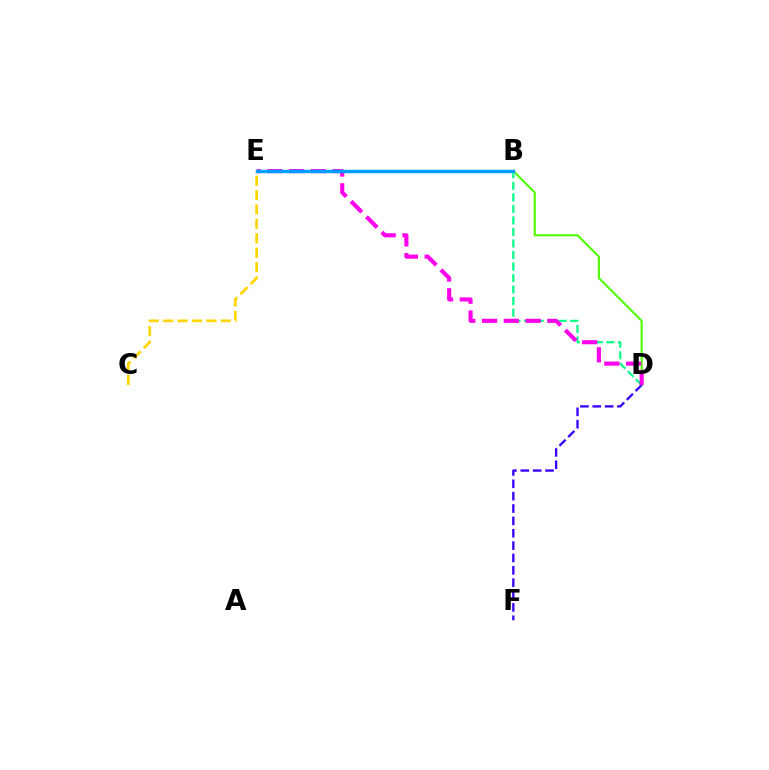{('B', 'D'): [{'color': '#4fff00', 'line_style': 'solid', 'thickness': 1.51}, {'color': '#00ff86', 'line_style': 'dashed', 'thickness': 1.56}], ('C', 'E'): [{'color': '#ffd500', 'line_style': 'dashed', 'thickness': 1.96}], ('D', 'F'): [{'color': '#3700ff', 'line_style': 'dashed', 'thickness': 1.68}], ('B', 'E'): [{'color': '#ff0000', 'line_style': 'solid', 'thickness': 2.08}, {'color': '#009eff', 'line_style': 'solid', 'thickness': 2.48}], ('D', 'E'): [{'color': '#ff00ed', 'line_style': 'dashed', 'thickness': 2.96}]}